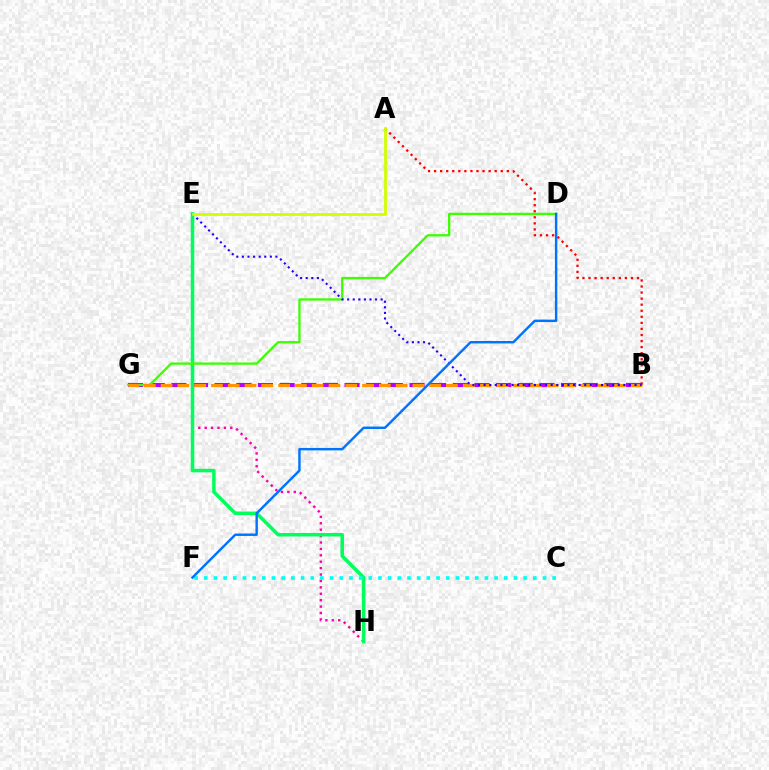{('B', 'G'): [{'color': '#b900ff', 'line_style': 'dashed', 'thickness': 2.94}, {'color': '#ff9400', 'line_style': 'dashed', 'thickness': 2.28}], ('E', 'H'): [{'color': '#ff00ac', 'line_style': 'dotted', 'thickness': 1.74}, {'color': '#00ff5c', 'line_style': 'solid', 'thickness': 2.53}], ('C', 'F'): [{'color': '#00fff6', 'line_style': 'dotted', 'thickness': 2.63}], ('D', 'G'): [{'color': '#3dff00', 'line_style': 'solid', 'thickness': 1.65}], ('A', 'B'): [{'color': '#ff0000', 'line_style': 'dotted', 'thickness': 1.65}], ('B', 'E'): [{'color': '#2500ff', 'line_style': 'dotted', 'thickness': 1.52}], ('D', 'F'): [{'color': '#0074ff', 'line_style': 'solid', 'thickness': 1.75}], ('A', 'E'): [{'color': '#d1ff00', 'line_style': 'solid', 'thickness': 2.02}]}